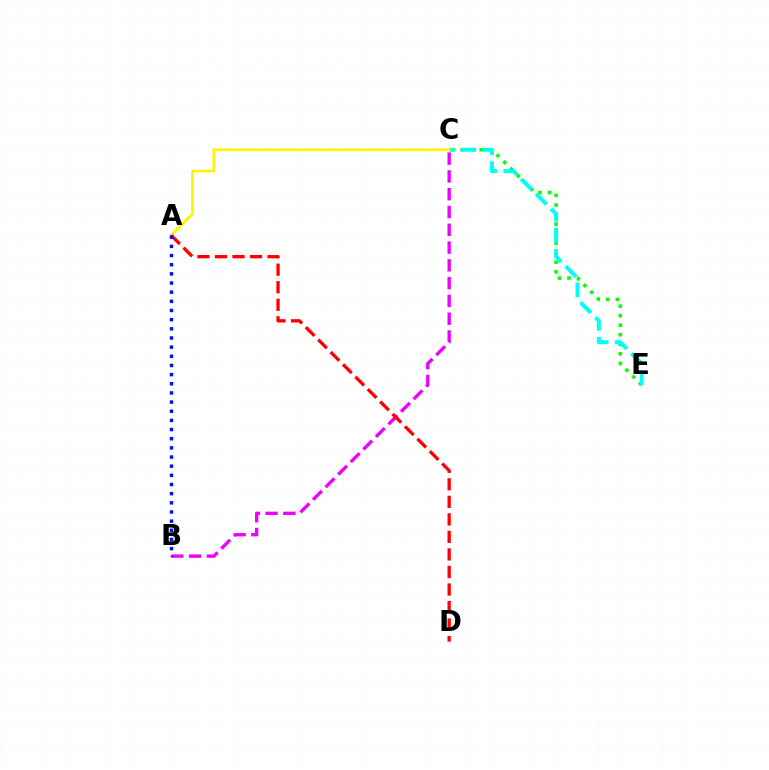{('C', 'E'): [{'color': '#08ff00', 'line_style': 'dotted', 'thickness': 2.59}, {'color': '#00fff6', 'line_style': 'dashed', 'thickness': 2.87}], ('B', 'C'): [{'color': '#ee00ff', 'line_style': 'dashed', 'thickness': 2.42}], ('A', 'C'): [{'color': '#fcf500', 'line_style': 'solid', 'thickness': 1.95}], ('A', 'D'): [{'color': '#ff0000', 'line_style': 'dashed', 'thickness': 2.38}], ('A', 'B'): [{'color': '#0010ff', 'line_style': 'dotted', 'thickness': 2.49}]}